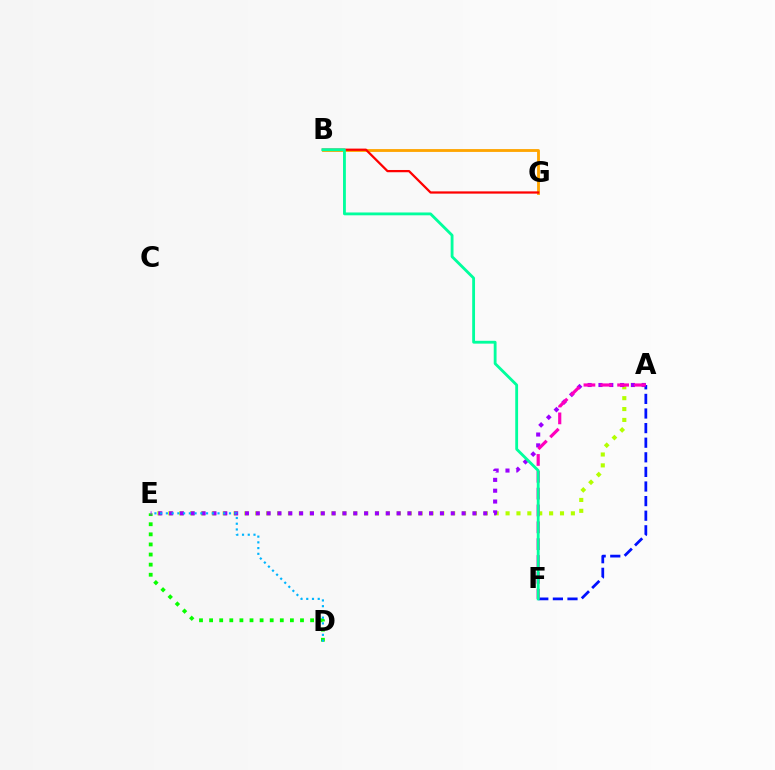{('D', 'E'): [{'color': '#08ff00', 'line_style': 'dotted', 'thickness': 2.74}, {'color': '#00b5ff', 'line_style': 'dotted', 'thickness': 1.56}], ('B', 'G'): [{'color': '#ffa500', 'line_style': 'solid', 'thickness': 2.04}, {'color': '#ff0000', 'line_style': 'solid', 'thickness': 1.62}], ('A', 'E'): [{'color': '#b3ff00', 'line_style': 'dotted', 'thickness': 2.96}, {'color': '#9b00ff', 'line_style': 'dotted', 'thickness': 2.94}], ('A', 'F'): [{'color': '#0010ff', 'line_style': 'dashed', 'thickness': 1.98}, {'color': '#ff00bd', 'line_style': 'dashed', 'thickness': 2.29}], ('B', 'F'): [{'color': '#00ff9d', 'line_style': 'solid', 'thickness': 2.04}]}